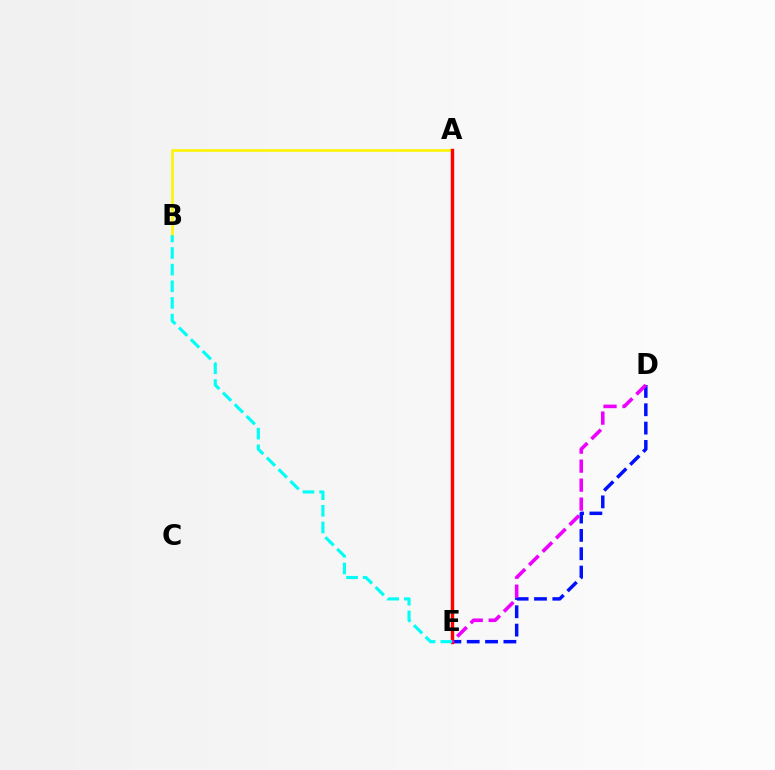{('D', 'E'): [{'color': '#0010ff', 'line_style': 'dashed', 'thickness': 2.49}, {'color': '#ee00ff', 'line_style': 'dashed', 'thickness': 2.58}], ('A', 'B'): [{'color': '#fcf500', 'line_style': 'solid', 'thickness': 1.88}], ('A', 'E'): [{'color': '#08ff00', 'line_style': 'dotted', 'thickness': 1.9}, {'color': '#ff0000', 'line_style': 'solid', 'thickness': 2.45}], ('B', 'E'): [{'color': '#00fff6', 'line_style': 'dashed', 'thickness': 2.26}]}